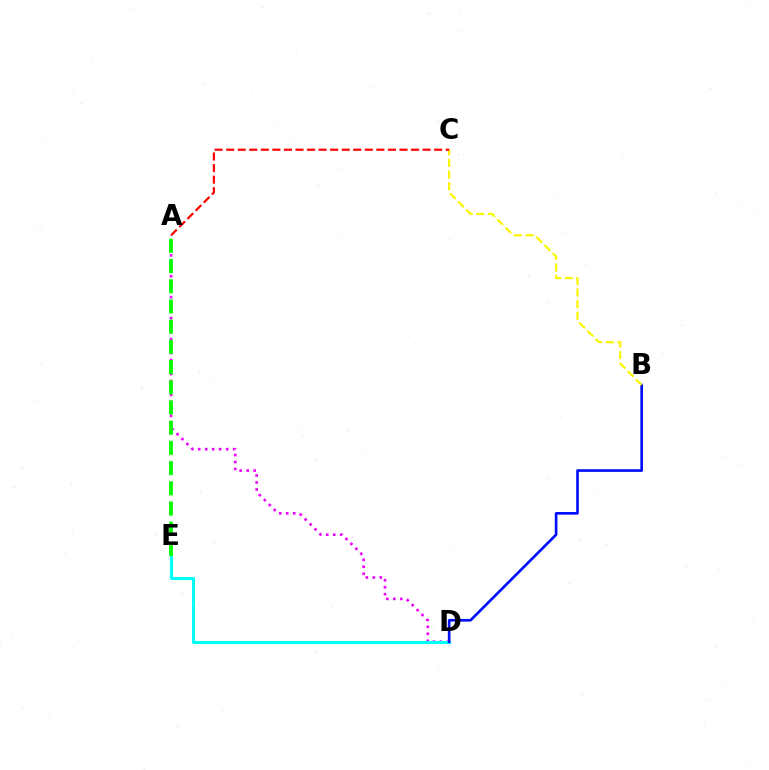{('A', 'D'): [{'color': '#ee00ff', 'line_style': 'dotted', 'thickness': 1.9}], ('D', 'E'): [{'color': '#00fff6', 'line_style': 'solid', 'thickness': 2.21}], ('B', 'D'): [{'color': '#0010ff', 'line_style': 'solid', 'thickness': 1.93}], ('A', 'E'): [{'color': '#08ff00', 'line_style': 'dashed', 'thickness': 2.75}], ('B', 'C'): [{'color': '#fcf500', 'line_style': 'dashed', 'thickness': 1.58}], ('A', 'C'): [{'color': '#ff0000', 'line_style': 'dashed', 'thickness': 1.57}]}